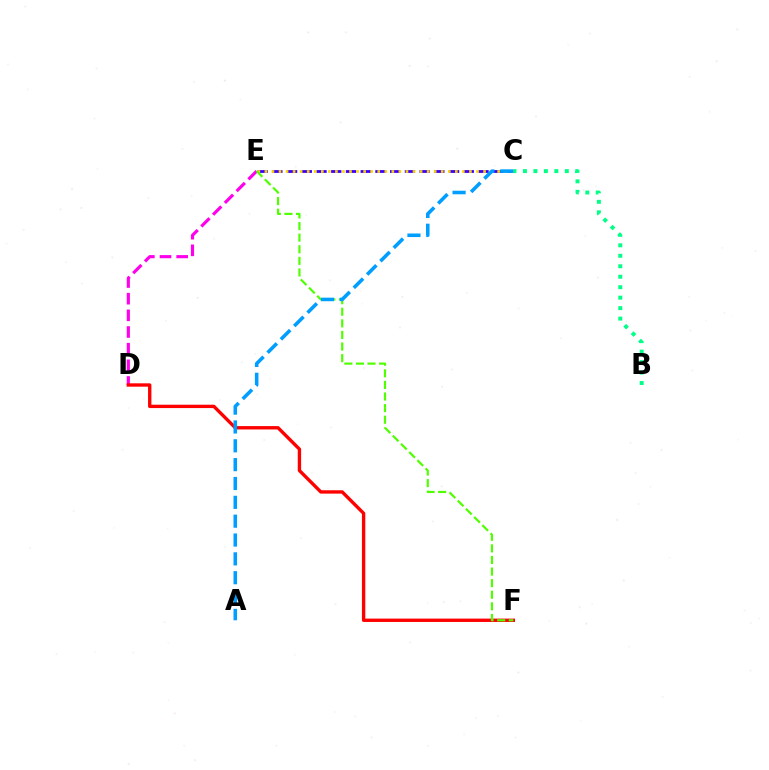{('C', 'E'): [{'color': '#3700ff', 'line_style': 'dashed', 'thickness': 2.0}, {'color': '#ffd500', 'line_style': 'dotted', 'thickness': 1.92}], ('D', 'E'): [{'color': '#ff00ed', 'line_style': 'dashed', 'thickness': 2.26}], ('B', 'C'): [{'color': '#00ff86', 'line_style': 'dotted', 'thickness': 2.84}], ('D', 'F'): [{'color': '#ff0000', 'line_style': 'solid', 'thickness': 2.42}], ('E', 'F'): [{'color': '#4fff00', 'line_style': 'dashed', 'thickness': 1.58}], ('A', 'C'): [{'color': '#009eff', 'line_style': 'dashed', 'thickness': 2.56}]}